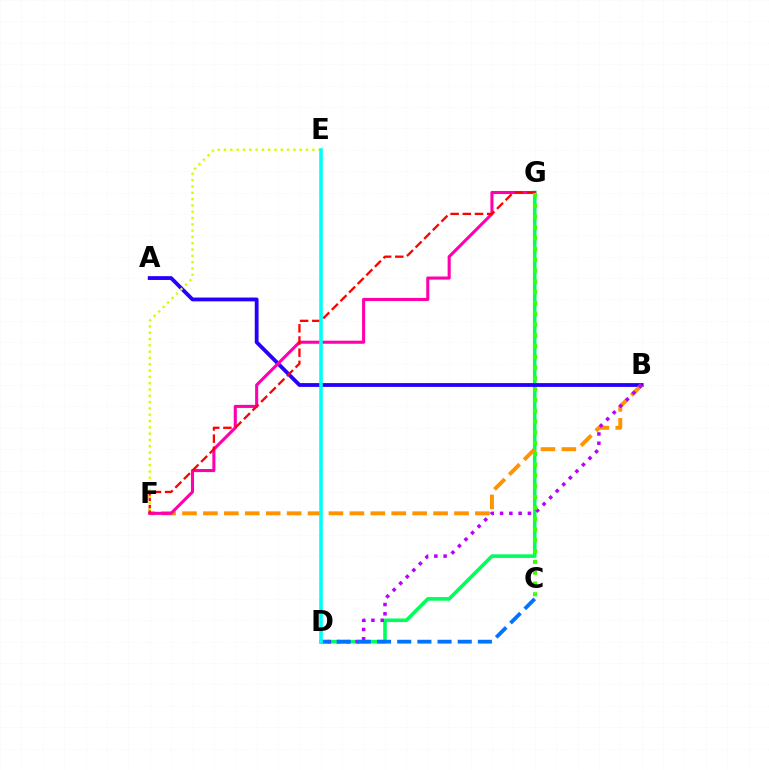{('D', 'G'): [{'color': '#00ff5c', 'line_style': 'solid', 'thickness': 2.59}], ('A', 'B'): [{'color': '#2500ff', 'line_style': 'solid', 'thickness': 2.74}], ('B', 'F'): [{'color': '#ff9400', 'line_style': 'dashed', 'thickness': 2.84}], ('B', 'D'): [{'color': '#b900ff', 'line_style': 'dotted', 'thickness': 2.52}], ('C', 'D'): [{'color': '#0074ff', 'line_style': 'dashed', 'thickness': 2.74}], ('F', 'G'): [{'color': '#ff00ac', 'line_style': 'solid', 'thickness': 2.22}, {'color': '#ff0000', 'line_style': 'dashed', 'thickness': 1.65}], ('E', 'F'): [{'color': '#d1ff00', 'line_style': 'dotted', 'thickness': 1.71}], ('C', 'G'): [{'color': '#3dff00', 'line_style': 'dotted', 'thickness': 2.93}], ('D', 'E'): [{'color': '#00fff6', 'line_style': 'solid', 'thickness': 2.57}]}